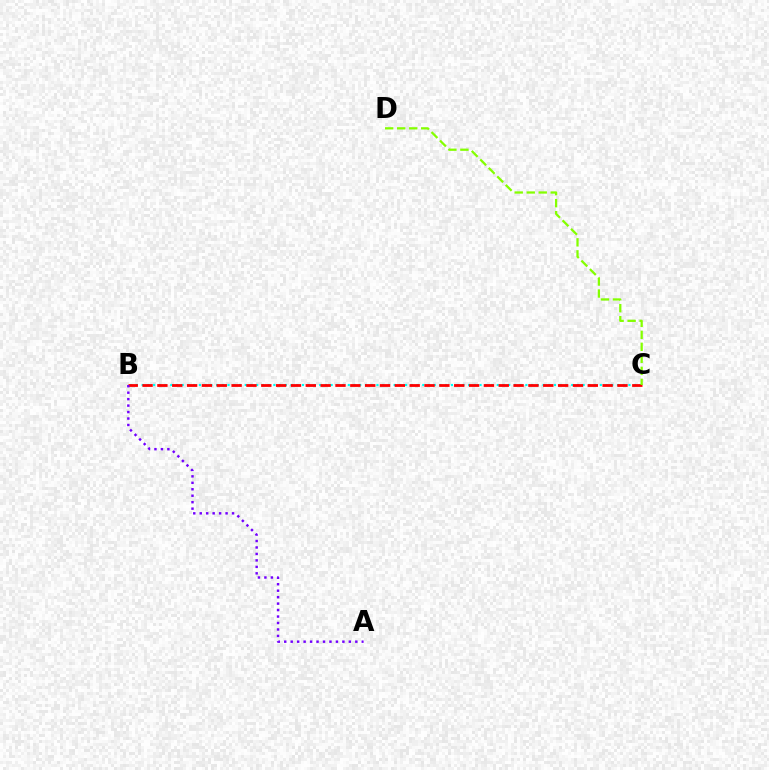{('B', 'C'): [{'color': '#00fff6', 'line_style': 'dotted', 'thickness': 1.56}, {'color': '#ff0000', 'line_style': 'dashed', 'thickness': 2.02}], ('A', 'B'): [{'color': '#7200ff', 'line_style': 'dotted', 'thickness': 1.76}], ('C', 'D'): [{'color': '#84ff00', 'line_style': 'dashed', 'thickness': 1.63}]}